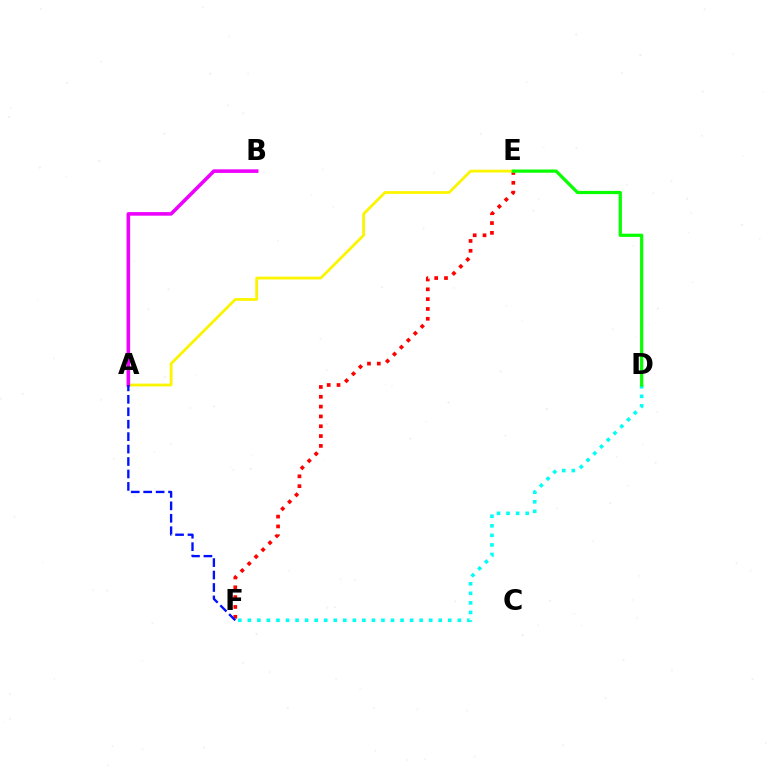{('E', 'F'): [{'color': '#ff0000', 'line_style': 'dotted', 'thickness': 2.67}], ('A', 'E'): [{'color': '#fcf500', 'line_style': 'solid', 'thickness': 2.01}], ('A', 'B'): [{'color': '#ee00ff', 'line_style': 'solid', 'thickness': 2.57}], ('D', 'F'): [{'color': '#00fff6', 'line_style': 'dotted', 'thickness': 2.59}], ('A', 'F'): [{'color': '#0010ff', 'line_style': 'dashed', 'thickness': 1.69}], ('D', 'E'): [{'color': '#08ff00', 'line_style': 'solid', 'thickness': 2.32}]}